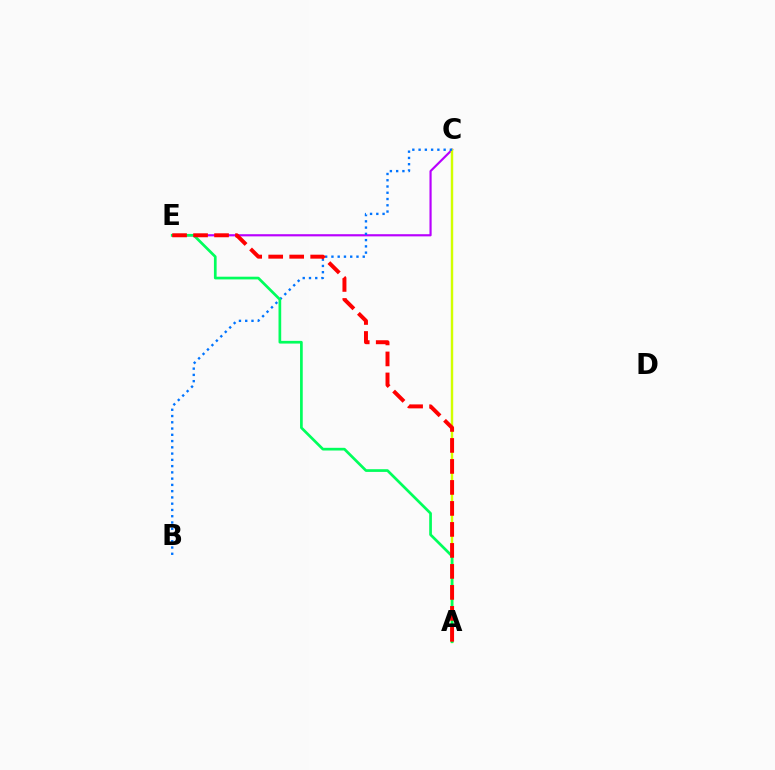{('C', 'E'): [{'color': '#b900ff', 'line_style': 'solid', 'thickness': 1.56}], ('A', 'C'): [{'color': '#d1ff00', 'line_style': 'solid', 'thickness': 1.74}], ('B', 'C'): [{'color': '#0074ff', 'line_style': 'dotted', 'thickness': 1.7}], ('A', 'E'): [{'color': '#00ff5c', 'line_style': 'solid', 'thickness': 1.94}, {'color': '#ff0000', 'line_style': 'dashed', 'thickness': 2.85}]}